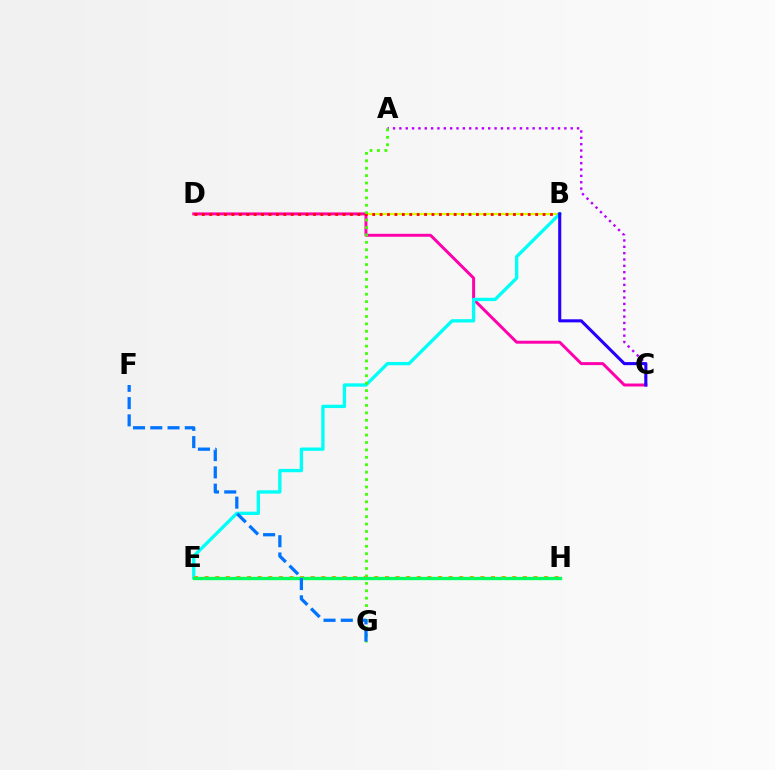{('B', 'D'): [{'color': '#d1ff00', 'line_style': 'solid', 'thickness': 1.57}, {'color': '#ff0000', 'line_style': 'dotted', 'thickness': 2.01}], ('A', 'C'): [{'color': '#b900ff', 'line_style': 'dotted', 'thickness': 1.72}], ('C', 'D'): [{'color': '#ff00ac', 'line_style': 'solid', 'thickness': 2.13}], ('B', 'E'): [{'color': '#00fff6', 'line_style': 'solid', 'thickness': 2.39}], ('A', 'G'): [{'color': '#3dff00', 'line_style': 'dotted', 'thickness': 2.01}], ('E', 'H'): [{'color': '#ff9400', 'line_style': 'dotted', 'thickness': 2.88}, {'color': '#00ff5c', 'line_style': 'solid', 'thickness': 2.41}], ('F', 'G'): [{'color': '#0074ff', 'line_style': 'dashed', 'thickness': 2.35}], ('B', 'C'): [{'color': '#2500ff', 'line_style': 'solid', 'thickness': 2.22}]}